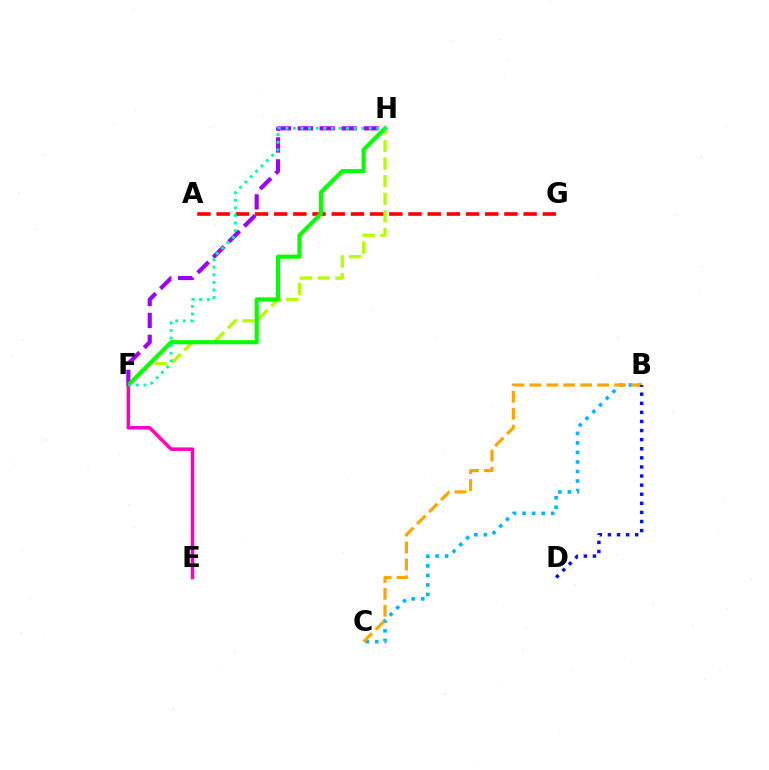{('F', 'H'): [{'color': '#b3ff00', 'line_style': 'dashed', 'thickness': 2.39}, {'color': '#9b00ff', 'line_style': 'dashed', 'thickness': 2.98}, {'color': '#08ff00', 'line_style': 'solid', 'thickness': 2.95}, {'color': '#00ff9d', 'line_style': 'dotted', 'thickness': 2.06}], ('A', 'G'): [{'color': '#ff0000', 'line_style': 'dashed', 'thickness': 2.61}], ('B', 'C'): [{'color': '#00b5ff', 'line_style': 'dotted', 'thickness': 2.59}, {'color': '#ffa500', 'line_style': 'dashed', 'thickness': 2.3}], ('B', 'D'): [{'color': '#0010ff', 'line_style': 'dotted', 'thickness': 2.47}], ('E', 'F'): [{'color': '#ff00bd', 'line_style': 'solid', 'thickness': 2.53}]}